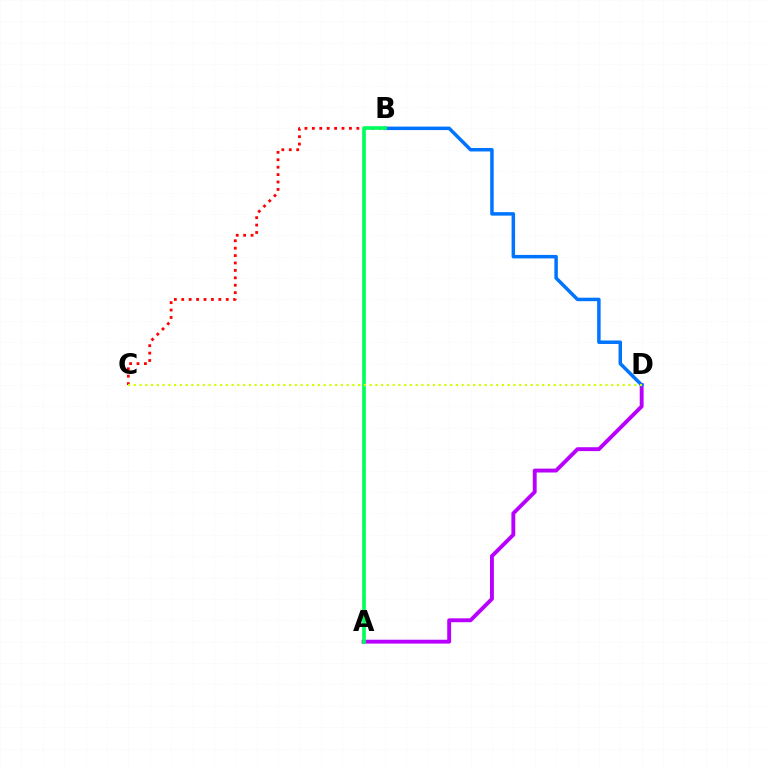{('A', 'D'): [{'color': '#b900ff', 'line_style': 'solid', 'thickness': 2.8}], ('B', 'C'): [{'color': '#ff0000', 'line_style': 'dotted', 'thickness': 2.01}], ('B', 'D'): [{'color': '#0074ff', 'line_style': 'solid', 'thickness': 2.51}], ('A', 'B'): [{'color': '#00ff5c', 'line_style': 'solid', 'thickness': 2.63}], ('C', 'D'): [{'color': '#d1ff00', 'line_style': 'dotted', 'thickness': 1.56}]}